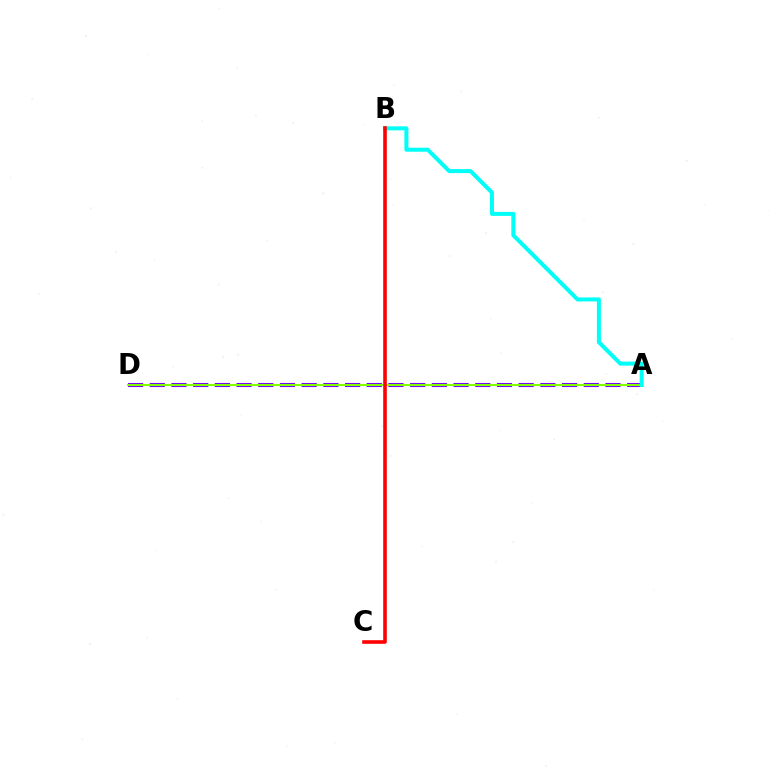{('A', 'D'): [{'color': '#7200ff', 'line_style': 'dashed', 'thickness': 2.95}, {'color': '#84ff00', 'line_style': 'solid', 'thickness': 1.5}], ('A', 'B'): [{'color': '#00fff6', 'line_style': 'solid', 'thickness': 2.89}], ('B', 'C'): [{'color': '#ff0000', 'line_style': 'solid', 'thickness': 2.59}]}